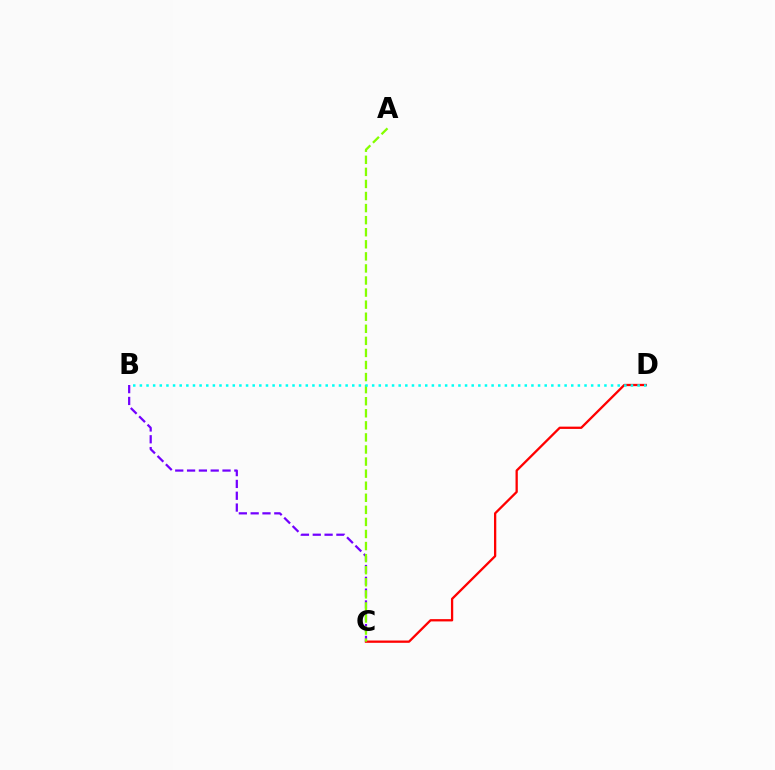{('B', 'C'): [{'color': '#7200ff', 'line_style': 'dashed', 'thickness': 1.61}], ('C', 'D'): [{'color': '#ff0000', 'line_style': 'solid', 'thickness': 1.65}], ('A', 'C'): [{'color': '#84ff00', 'line_style': 'dashed', 'thickness': 1.64}], ('B', 'D'): [{'color': '#00fff6', 'line_style': 'dotted', 'thickness': 1.8}]}